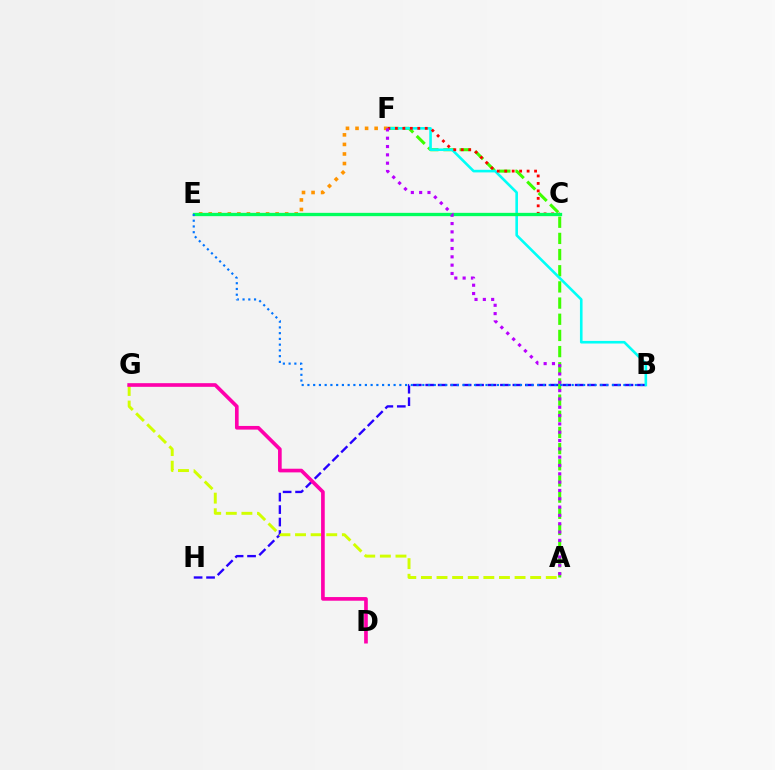{('B', 'H'): [{'color': '#2500ff', 'line_style': 'dashed', 'thickness': 1.69}], ('A', 'G'): [{'color': '#d1ff00', 'line_style': 'dashed', 'thickness': 2.12}], ('D', 'G'): [{'color': '#ff00ac', 'line_style': 'solid', 'thickness': 2.64}], ('A', 'F'): [{'color': '#3dff00', 'line_style': 'dashed', 'thickness': 2.2}, {'color': '#b900ff', 'line_style': 'dotted', 'thickness': 2.26}], ('B', 'F'): [{'color': '#00fff6', 'line_style': 'solid', 'thickness': 1.88}], ('C', 'F'): [{'color': '#ff0000', 'line_style': 'dotted', 'thickness': 2.03}], ('E', 'F'): [{'color': '#ff9400', 'line_style': 'dotted', 'thickness': 2.6}], ('C', 'E'): [{'color': '#00ff5c', 'line_style': 'solid', 'thickness': 2.38}], ('B', 'E'): [{'color': '#0074ff', 'line_style': 'dotted', 'thickness': 1.56}]}